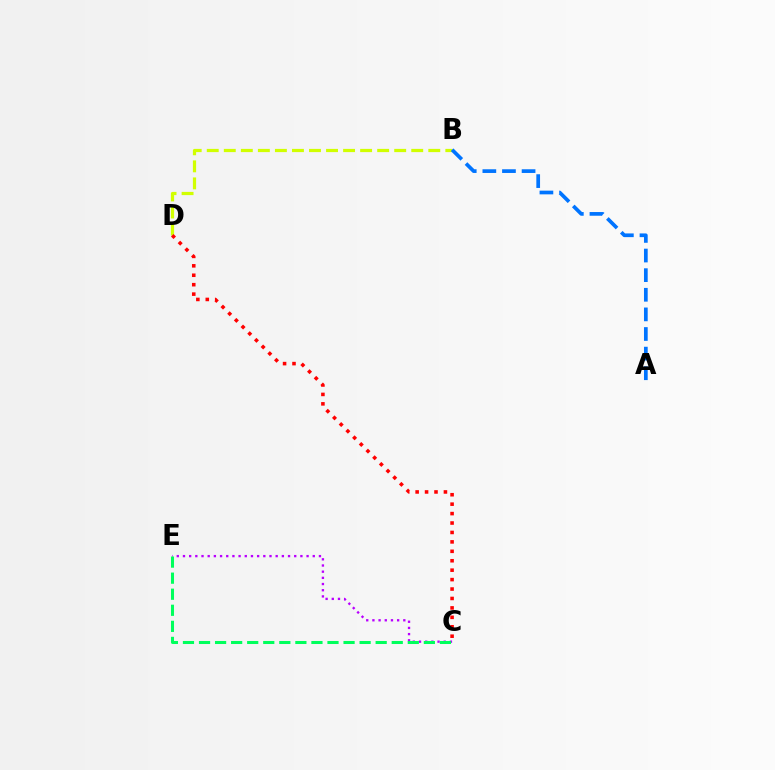{('B', 'D'): [{'color': '#d1ff00', 'line_style': 'dashed', 'thickness': 2.32}], ('C', 'E'): [{'color': '#b900ff', 'line_style': 'dotted', 'thickness': 1.68}, {'color': '#00ff5c', 'line_style': 'dashed', 'thickness': 2.18}], ('A', 'B'): [{'color': '#0074ff', 'line_style': 'dashed', 'thickness': 2.66}], ('C', 'D'): [{'color': '#ff0000', 'line_style': 'dotted', 'thickness': 2.56}]}